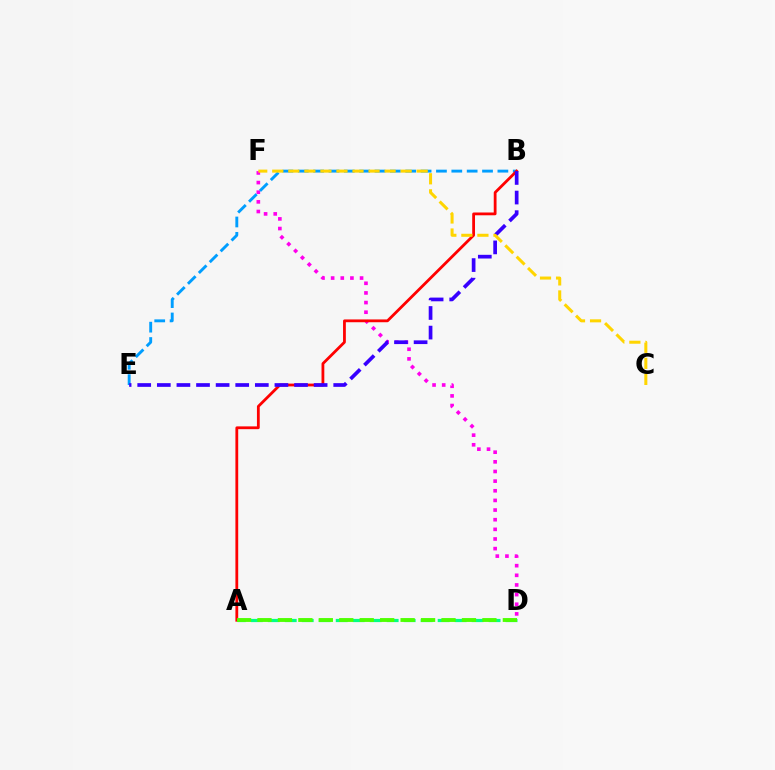{('D', 'F'): [{'color': '#ff00ed', 'line_style': 'dotted', 'thickness': 2.62}], ('A', 'D'): [{'color': '#00ff86', 'line_style': 'dashed', 'thickness': 2.31}, {'color': '#4fff00', 'line_style': 'dashed', 'thickness': 2.78}], ('B', 'E'): [{'color': '#009eff', 'line_style': 'dashed', 'thickness': 2.09}, {'color': '#3700ff', 'line_style': 'dashed', 'thickness': 2.66}], ('A', 'B'): [{'color': '#ff0000', 'line_style': 'solid', 'thickness': 2.01}], ('C', 'F'): [{'color': '#ffd500', 'line_style': 'dashed', 'thickness': 2.18}]}